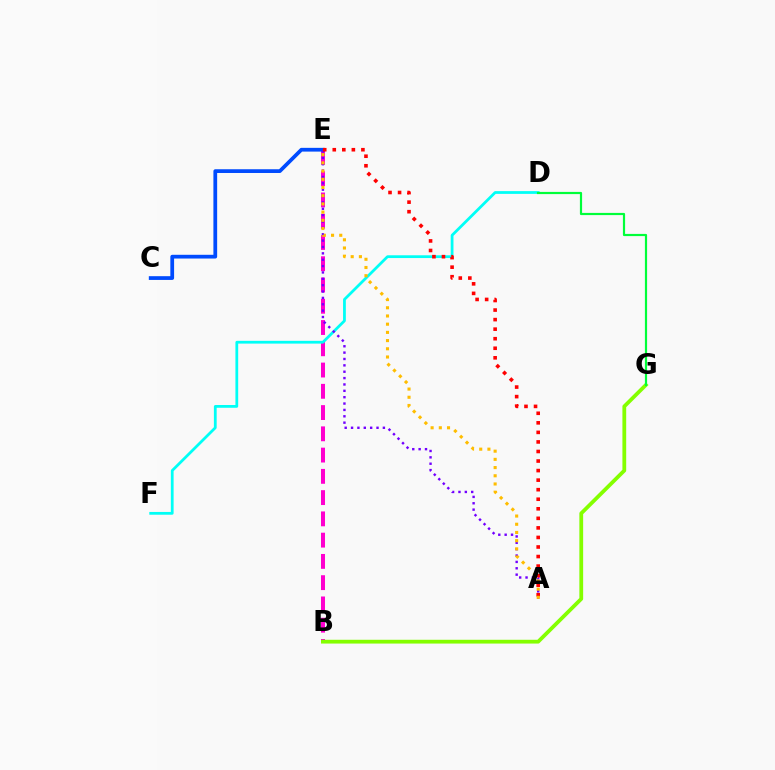{('B', 'E'): [{'color': '#ff00cf', 'line_style': 'dashed', 'thickness': 2.89}], ('C', 'E'): [{'color': '#004bff', 'line_style': 'solid', 'thickness': 2.7}], ('B', 'G'): [{'color': '#84ff00', 'line_style': 'solid', 'thickness': 2.72}], ('D', 'F'): [{'color': '#00fff6', 'line_style': 'solid', 'thickness': 1.99}], ('A', 'E'): [{'color': '#7200ff', 'line_style': 'dotted', 'thickness': 1.73}, {'color': '#ff0000', 'line_style': 'dotted', 'thickness': 2.59}, {'color': '#ffbd00', 'line_style': 'dotted', 'thickness': 2.23}], ('D', 'G'): [{'color': '#00ff39', 'line_style': 'solid', 'thickness': 1.58}]}